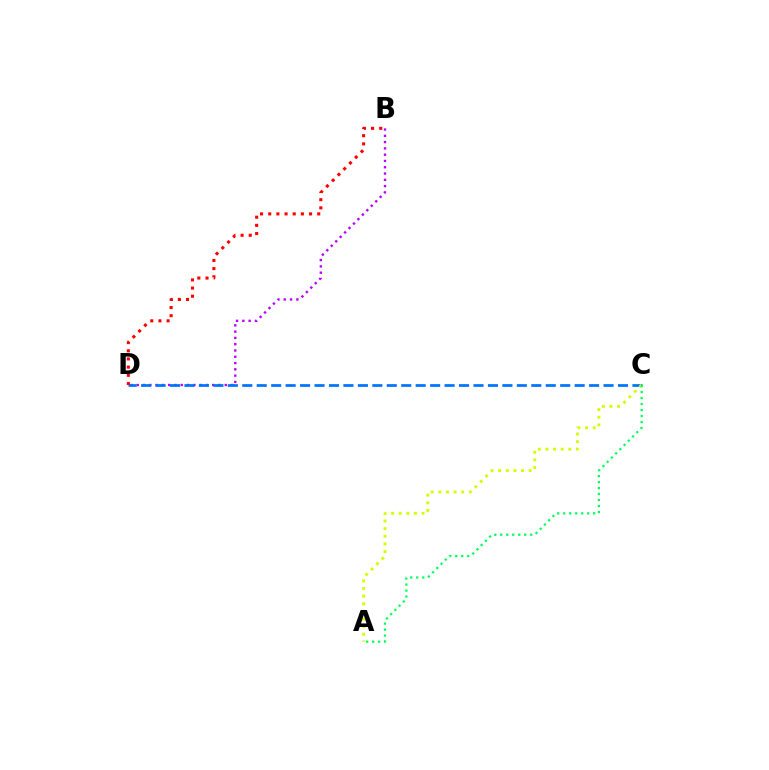{('B', 'D'): [{'color': '#b900ff', 'line_style': 'dotted', 'thickness': 1.71}, {'color': '#ff0000', 'line_style': 'dotted', 'thickness': 2.22}], ('C', 'D'): [{'color': '#0074ff', 'line_style': 'dashed', 'thickness': 1.96}], ('A', 'C'): [{'color': '#d1ff00', 'line_style': 'dotted', 'thickness': 2.07}, {'color': '#00ff5c', 'line_style': 'dotted', 'thickness': 1.63}]}